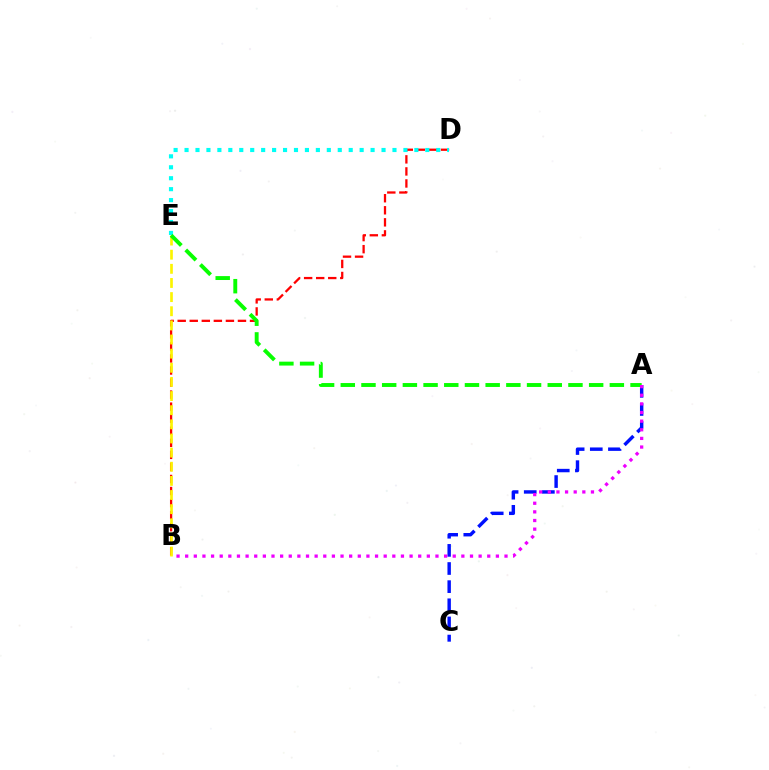{('A', 'C'): [{'color': '#0010ff', 'line_style': 'dashed', 'thickness': 2.46}], ('B', 'D'): [{'color': '#ff0000', 'line_style': 'dashed', 'thickness': 1.64}], ('B', 'E'): [{'color': '#fcf500', 'line_style': 'dashed', 'thickness': 1.92}], ('D', 'E'): [{'color': '#00fff6', 'line_style': 'dotted', 'thickness': 2.97}], ('A', 'E'): [{'color': '#08ff00', 'line_style': 'dashed', 'thickness': 2.81}], ('A', 'B'): [{'color': '#ee00ff', 'line_style': 'dotted', 'thickness': 2.34}]}